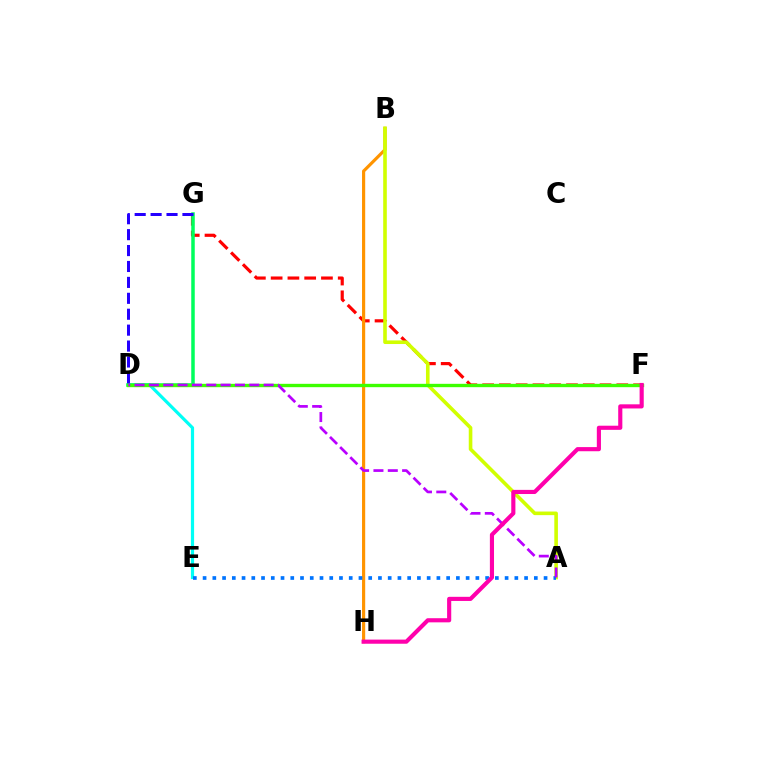{('D', 'E'): [{'color': '#00fff6', 'line_style': 'solid', 'thickness': 2.3}], ('F', 'G'): [{'color': '#ff0000', 'line_style': 'dashed', 'thickness': 2.28}], ('D', 'G'): [{'color': '#00ff5c', 'line_style': 'solid', 'thickness': 2.52}, {'color': '#2500ff', 'line_style': 'dashed', 'thickness': 2.16}], ('B', 'H'): [{'color': '#ff9400', 'line_style': 'solid', 'thickness': 2.28}], ('A', 'B'): [{'color': '#d1ff00', 'line_style': 'solid', 'thickness': 2.6}], ('D', 'F'): [{'color': '#3dff00', 'line_style': 'solid', 'thickness': 2.42}], ('A', 'E'): [{'color': '#0074ff', 'line_style': 'dotted', 'thickness': 2.65}], ('A', 'D'): [{'color': '#b900ff', 'line_style': 'dashed', 'thickness': 1.95}], ('F', 'H'): [{'color': '#ff00ac', 'line_style': 'solid', 'thickness': 2.98}]}